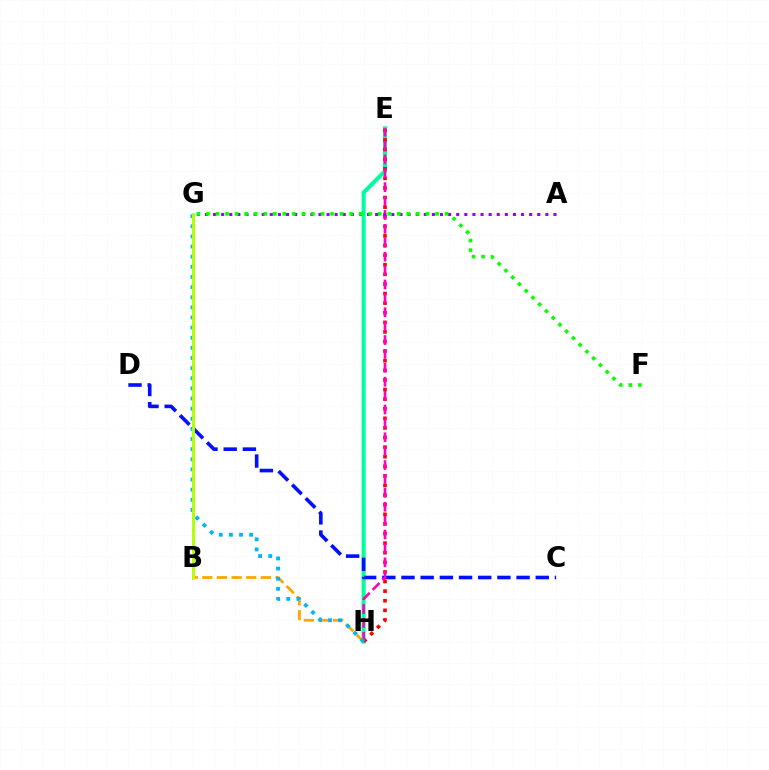{('E', 'H'): [{'color': '#00ff9d', 'line_style': 'solid', 'thickness': 2.94}, {'color': '#ff0000', 'line_style': 'dotted', 'thickness': 2.61}, {'color': '#ff00bd', 'line_style': 'dashed', 'thickness': 1.89}], ('B', 'H'): [{'color': '#ffa500', 'line_style': 'dashed', 'thickness': 1.99}], ('C', 'D'): [{'color': '#0010ff', 'line_style': 'dashed', 'thickness': 2.61}], ('A', 'G'): [{'color': '#9b00ff', 'line_style': 'dotted', 'thickness': 2.2}], ('F', 'G'): [{'color': '#08ff00', 'line_style': 'dotted', 'thickness': 2.59}], ('G', 'H'): [{'color': '#00b5ff', 'line_style': 'dotted', 'thickness': 2.75}], ('B', 'G'): [{'color': '#b3ff00', 'line_style': 'solid', 'thickness': 2.09}]}